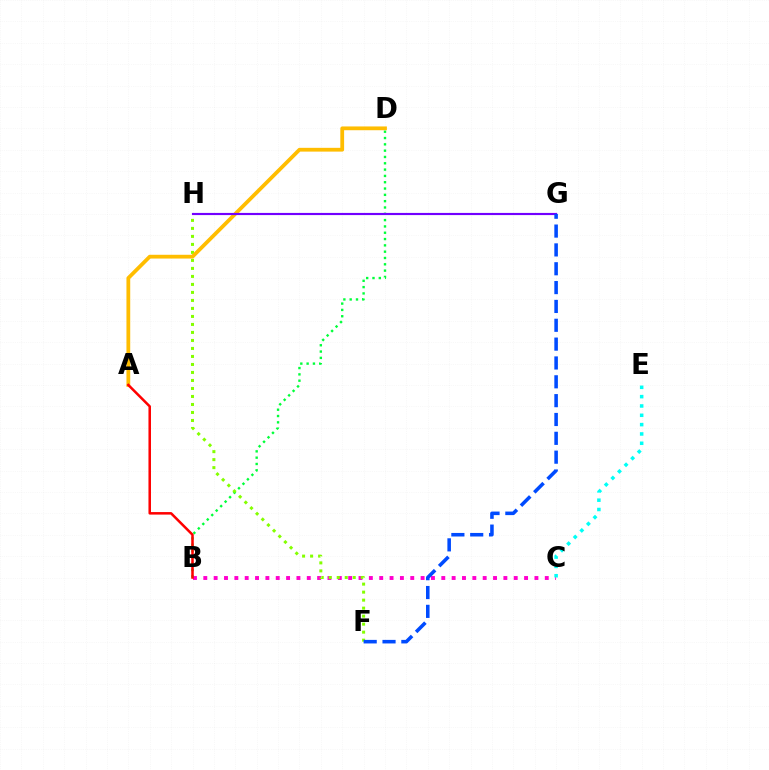{('B', 'C'): [{'color': '#ff00cf', 'line_style': 'dotted', 'thickness': 2.81}], ('B', 'D'): [{'color': '#00ff39', 'line_style': 'dotted', 'thickness': 1.72}], ('C', 'E'): [{'color': '#00fff6', 'line_style': 'dotted', 'thickness': 2.53}], ('F', 'H'): [{'color': '#84ff00', 'line_style': 'dotted', 'thickness': 2.17}], ('A', 'D'): [{'color': '#ffbd00', 'line_style': 'solid', 'thickness': 2.72}], ('A', 'B'): [{'color': '#ff0000', 'line_style': 'solid', 'thickness': 1.82}], ('G', 'H'): [{'color': '#7200ff', 'line_style': 'solid', 'thickness': 1.55}], ('F', 'G'): [{'color': '#004bff', 'line_style': 'dashed', 'thickness': 2.56}]}